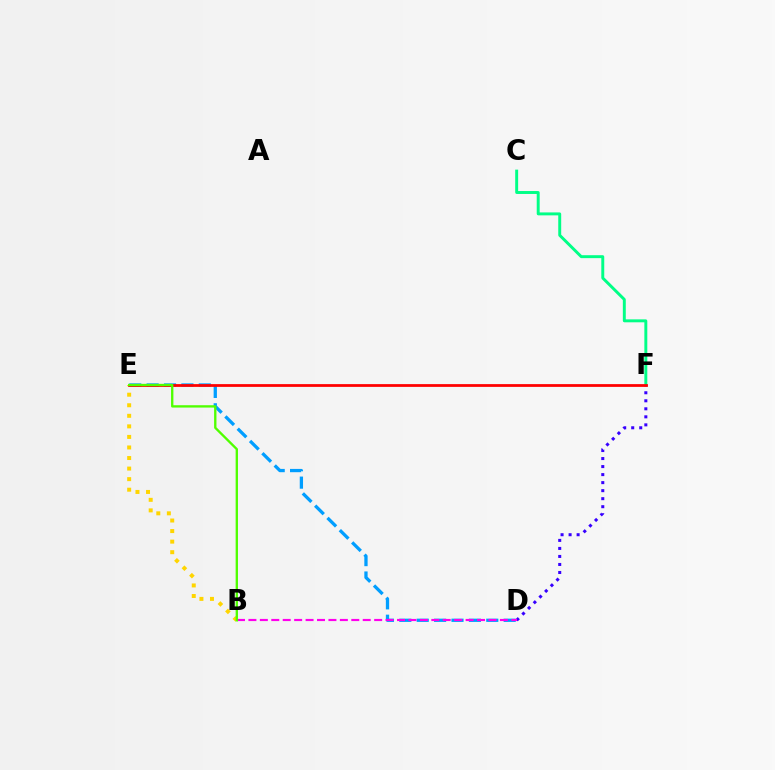{('D', 'E'): [{'color': '#009eff', 'line_style': 'dashed', 'thickness': 2.36}], ('B', 'E'): [{'color': '#ffd500', 'line_style': 'dotted', 'thickness': 2.87}, {'color': '#4fff00', 'line_style': 'solid', 'thickness': 1.69}], ('D', 'F'): [{'color': '#3700ff', 'line_style': 'dotted', 'thickness': 2.18}], ('C', 'F'): [{'color': '#00ff86', 'line_style': 'solid', 'thickness': 2.12}], ('E', 'F'): [{'color': '#ff0000', 'line_style': 'solid', 'thickness': 1.99}], ('B', 'D'): [{'color': '#ff00ed', 'line_style': 'dashed', 'thickness': 1.55}]}